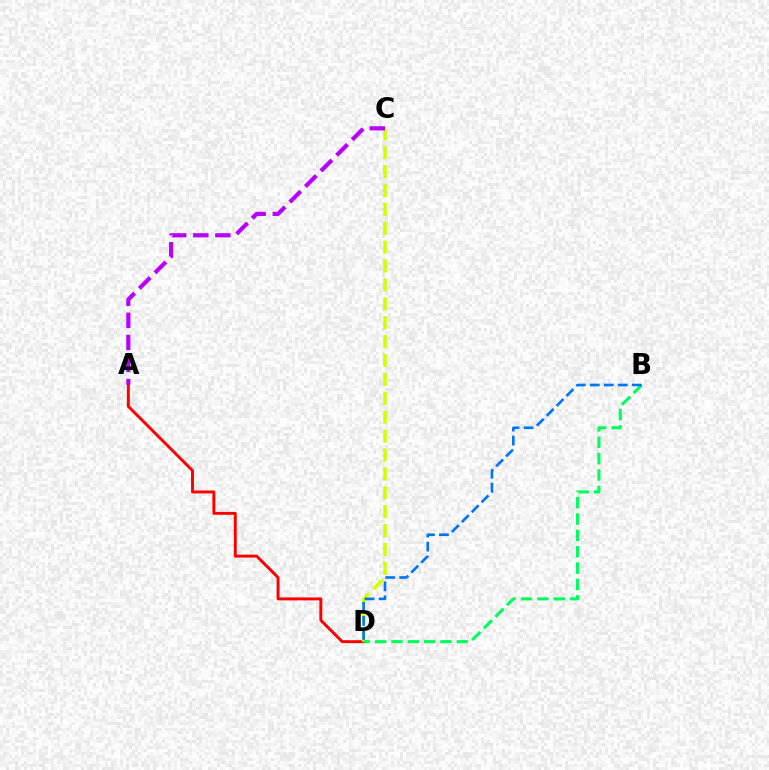{('A', 'D'): [{'color': '#ff0000', 'line_style': 'solid', 'thickness': 2.11}], ('C', 'D'): [{'color': '#d1ff00', 'line_style': 'dashed', 'thickness': 2.57}], ('B', 'D'): [{'color': '#00ff5c', 'line_style': 'dashed', 'thickness': 2.22}, {'color': '#0074ff', 'line_style': 'dashed', 'thickness': 1.9}], ('A', 'C'): [{'color': '#b900ff', 'line_style': 'dashed', 'thickness': 3.0}]}